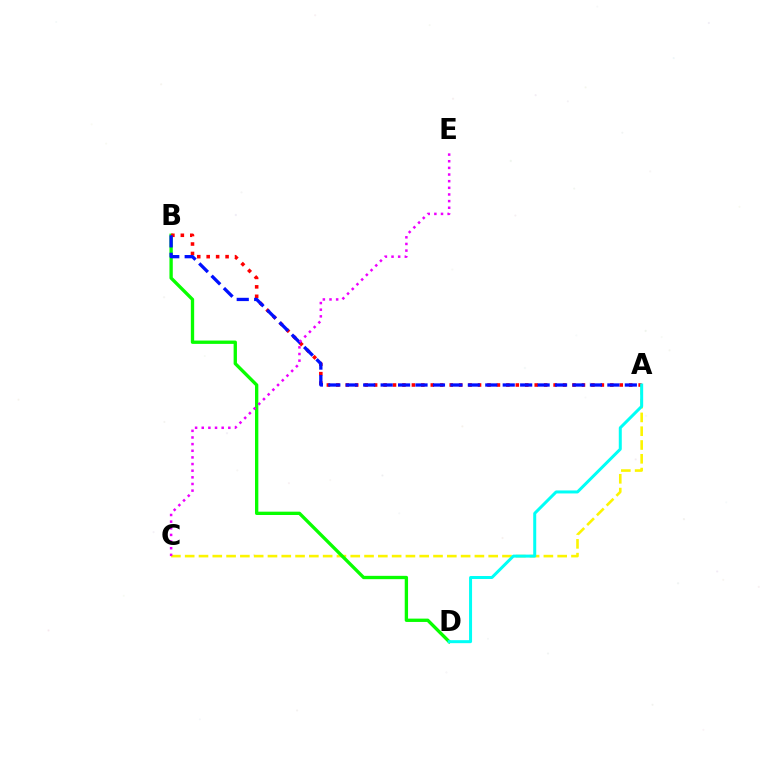{('A', 'C'): [{'color': '#fcf500', 'line_style': 'dashed', 'thickness': 1.87}], ('B', 'D'): [{'color': '#08ff00', 'line_style': 'solid', 'thickness': 2.4}], ('A', 'B'): [{'color': '#ff0000', 'line_style': 'dotted', 'thickness': 2.57}, {'color': '#0010ff', 'line_style': 'dashed', 'thickness': 2.37}], ('C', 'E'): [{'color': '#ee00ff', 'line_style': 'dotted', 'thickness': 1.81}], ('A', 'D'): [{'color': '#00fff6', 'line_style': 'solid', 'thickness': 2.16}]}